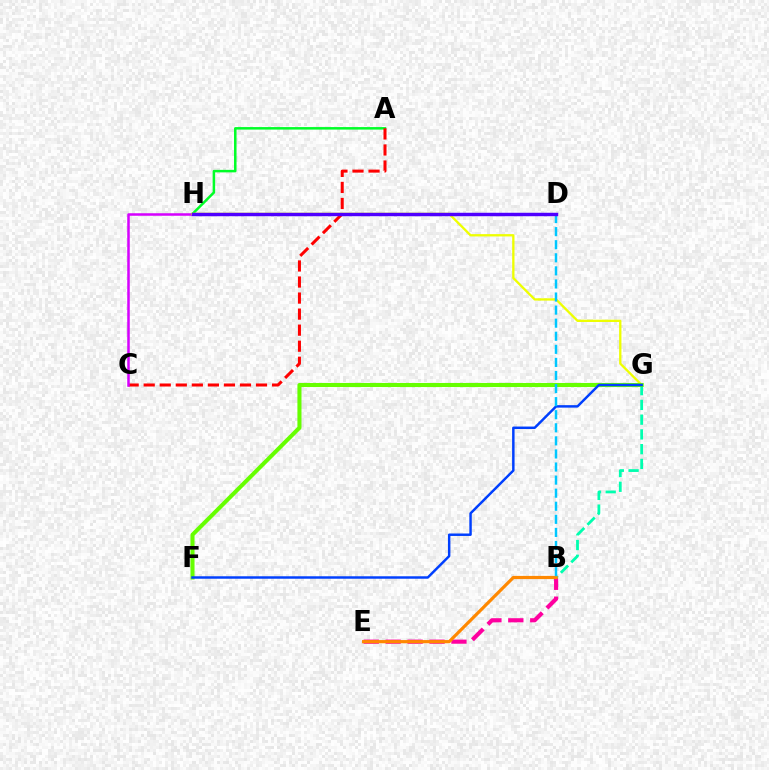{('B', 'E'): [{'color': '#ff00a0', 'line_style': 'dashed', 'thickness': 2.98}, {'color': '#ff8800', 'line_style': 'solid', 'thickness': 2.3}], ('A', 'H'): [{'color': '#00ff27', 'line_style': 'solid', 'thickness': 1.81}], ('B', 'G'): [{'color': '#00ffaf', 'line_style': 'dashed', 'thickness': 2.0}], ('A', 'C'): [{'color': '#ff0000', 'line_style': 'dashed', 'thickness': 2.18}], ('C', 'H'): [{'color': '#d600ff', 'line_style': 'solid', 'thickness': 1.81}], ('G', 'H'): [{'color': '#eeff00', 'line_style': 'solid', 'thickness': 1.66}], ('F', 'G'): [{'color': '#66ff00', 'line_style': 'solid', 'thickness': 2.93}, {'color': '#003fff', 'line_style': 'solid', 'thickness': 1.77}], ('B', 'D'): [{'color': '#00c7ff', 'line_style': 'dashed', 'thickness': 1.78}], ('D', 'H'): [{'color': '#4f00ff', 'line_style': 'solid', 'thickness': 2.49}]}